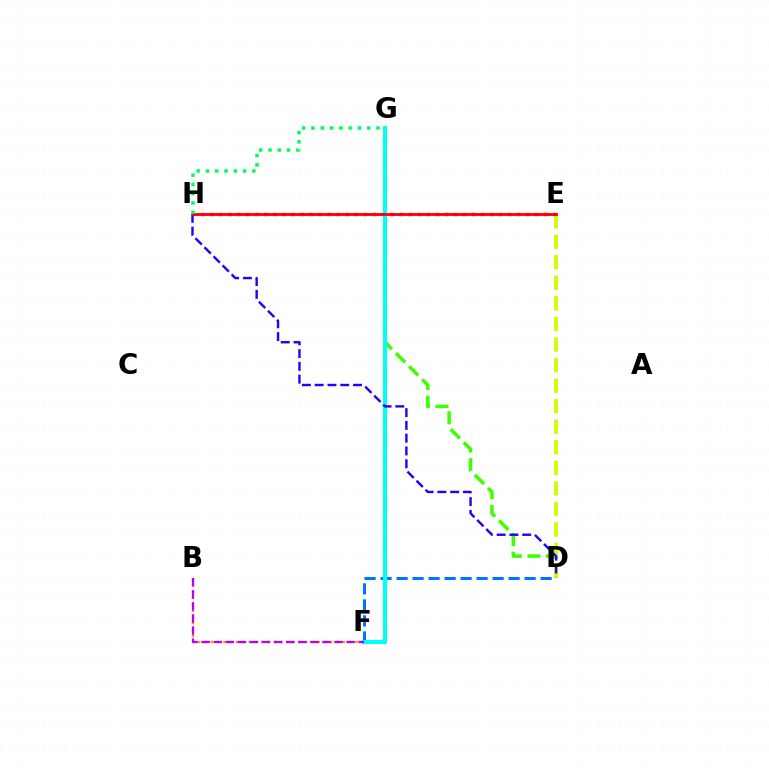{('D', 'F'): [{'color': '#0074ff', 'line_style': 'dashed', 'thickness': 2.17}], ('B', 'F'): [{'color': '#ff9400', 'line_style': 'dotted', 'thickness': 1.71}, {'color': '#b900ff', 'line_style': 'dashed', 'thickness': 1.64}], ('D', 'G'): [{'color': '#3dff00', 'line_style': 'dashed', 'thickness': 2.52}], ('D', 'E'): [{'color': '#d1ff00', 'line_style': 'dashed', 'thickness': 2.79}], ('E', 'H'): [{'color': '#ff00ac', 'line_style': 'dotted', 'thickness': 2.45}, {'color': '#ff0000', 'line_style': 'solid', 'thickness': 2.04}], ('F', 'G'): [{'color': '#00fff6', 'line_style': 'solid', 'thickness': 2.94}], ('D', 'H'): [{'color': '#2500ff', 'line_style': 'dashed', 'thickness': 1.74}], ('G', 'H'): [{'color': '#00ff5c', 'line_style': 'dotted', 'thickness': 2.52}]}